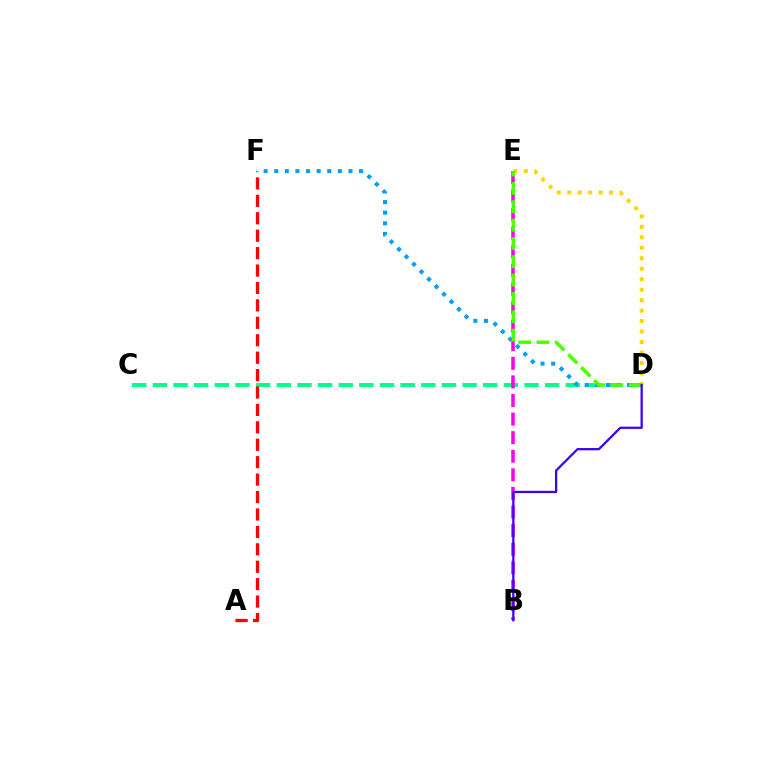{('C', 'D'): [{'color': '#00ff86', 'line_style': 'dashed', 'thickness': 2.8}], ('D', 'F'): [{'color': '#009eff', 'line_style': 'dotted', 'thickness': 2.88}], ('D', 'E'): [{'color': '#ffd500', 'line_style': 'dotted', 'thickness': 2.84}, {'color': '#4fff00', 'line_style': 'dashed', 'thickness': 2.49}], ('B', 'E'): [{'color': '#ff00ed', 'line_style': 'dashed', 'thickness': 2.52}], ('A', 'F'): [{'color': '#ff0000', 'line_style': 'dashed', 'thickness': 2.37}], ('B', 'D'): [{'color': '#3700ff', 'line_style': 'solid', 'thickness': 1.61}]}